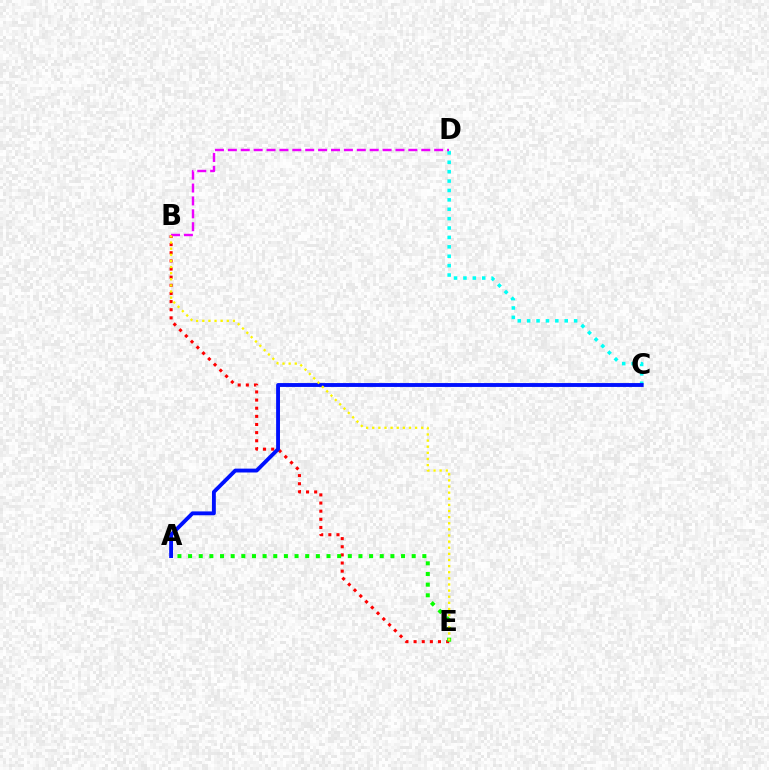{('B', 'E'): [{'color': '#ff0000', 'line_style': 'dotted', 'thickness': 2.21}, {'color': '#fcf500', 'line_style': 'dotted', 'thickness': 1.66}], ('A', 'E'): [{'color': '#08ff00', 'line_style': 'dotted', 'thickness': 2.89}], ('C', 'D'): [{'color': '#00fff6', 'line_style': 'dotted', 'thickness': 2.55}], ('A', 'C'): [{'color': '#0010ff', 'line_style': 'solid', 'thickness': 2.78}], ('B', 'D'): [{'color': '#ee00ff', 'line_style': 'dashed', 'thickness': 1.75}]}